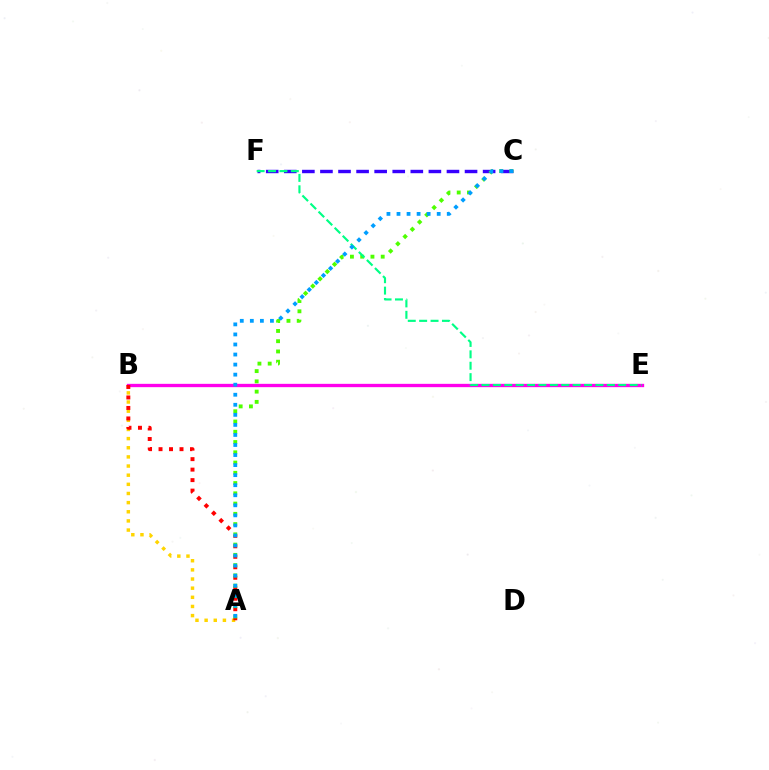{('A', 'B'): [{'color': '#ffd500', 'line_style': 'dotted', 'thickness': 2.48}, {'color': '#ff0000', 'line_style': 'dotted', 'thickness': 2.85}], ('C', 'F'): [{'color': '#3700ff', 'line_style': 'dashed', 'thickness': 2.46}], ('B', 'E'): [{'color': '#ff00ed', 'line_style': 'solid', 'thickness': 2.39}], ('A', 'C'): [{'color': '#4fff00', 'line_style': 'dotted', 'thickness': 2.79}, {'color': '#009eff', 'line_style': 'dotted', 'thickness': 2.73}], ('E', 'F'): [{'color': '#00ff86', 'line_style': 'dashed', 'thickness': 1.55}]}